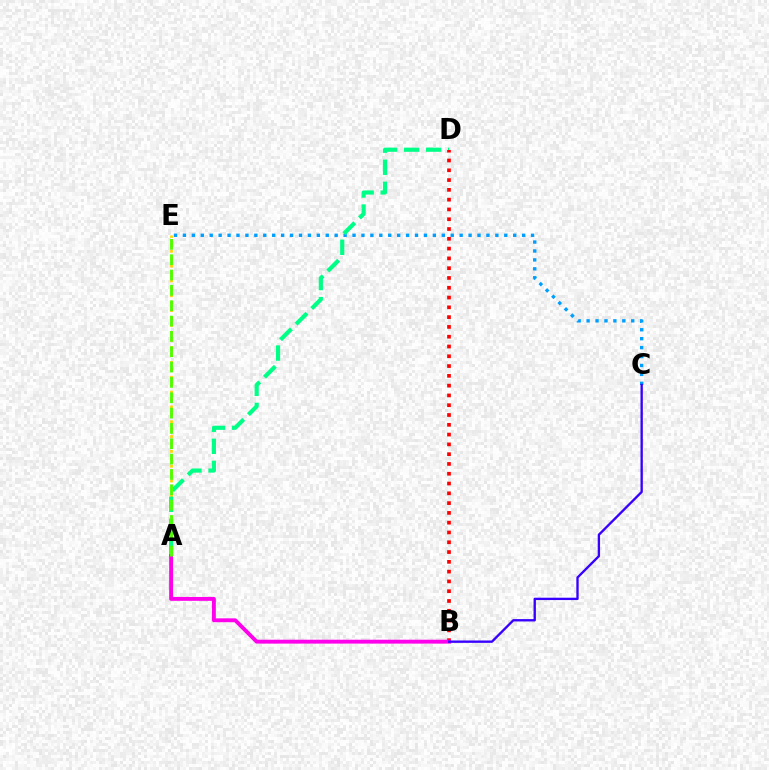{('C', 'E'): [{'color': '#009eff', 'line_style': 'dotted', 'thickness': 2.43}], ('A', 'E'): [{'color': '#ffd500', 'line_style': 'dotted', 'thickness': 2.01}, {'color': '#4fff00', 'line_style': 'dashed', 'thickness': 2.08}], ('A', 'D'): [{'color': '#00ff86', 'line_style': 'dashed', 'thickness': 3.0}], ('B', 'D'): [{'color': '#ff0000', 'line_style': 'dotted', 'thickness': 2.66}], ('A', 'B'): [{'color': '#ff00ed', 'line_style': 'solid', 'thickness': 2.79}], ('B', 'C'): [{'color': '#3700ff', 'line_style': 'solid', 'thickness': 1.69}]}